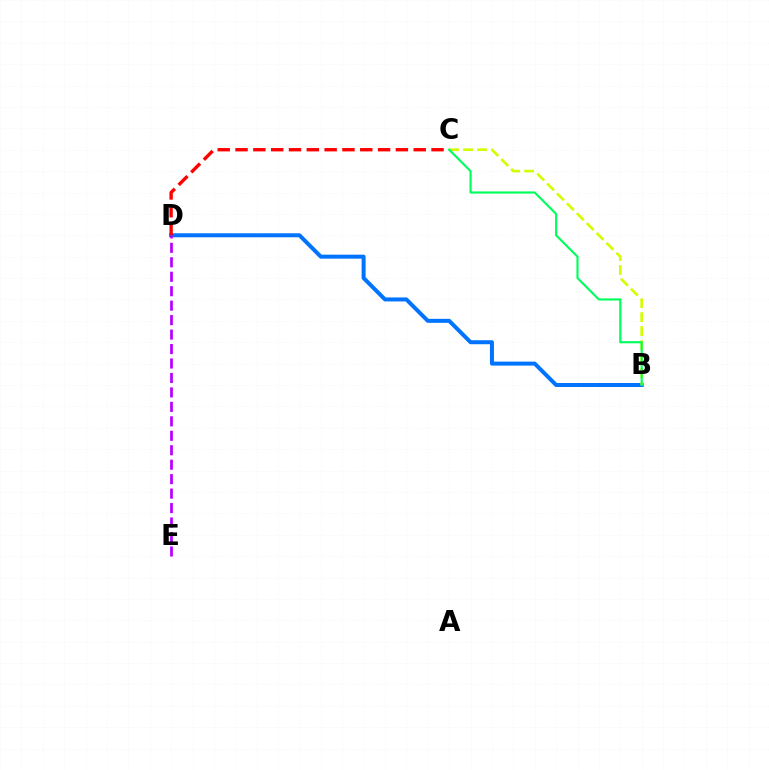{('B', 'D'): [{'color': '#0074ff', 'line_style': 'solid', 'thickness': 2.88}], ('B', 'C'): [{'color': '#d1ff00', 'line_style': 'dashed', 'thickness': 1.9}, {'color': '#00ff5c', 'line_style': 'solid', 'thickness': 1.55}], ('C', 'D'): [{'color': '#ff0000', 'line_style': 'dashed', 'thickness': 2.42}], ('D', 'E'): [{'color': '#b900ff', 'line_style': 'dashed', 'thickness': 1.96}]}